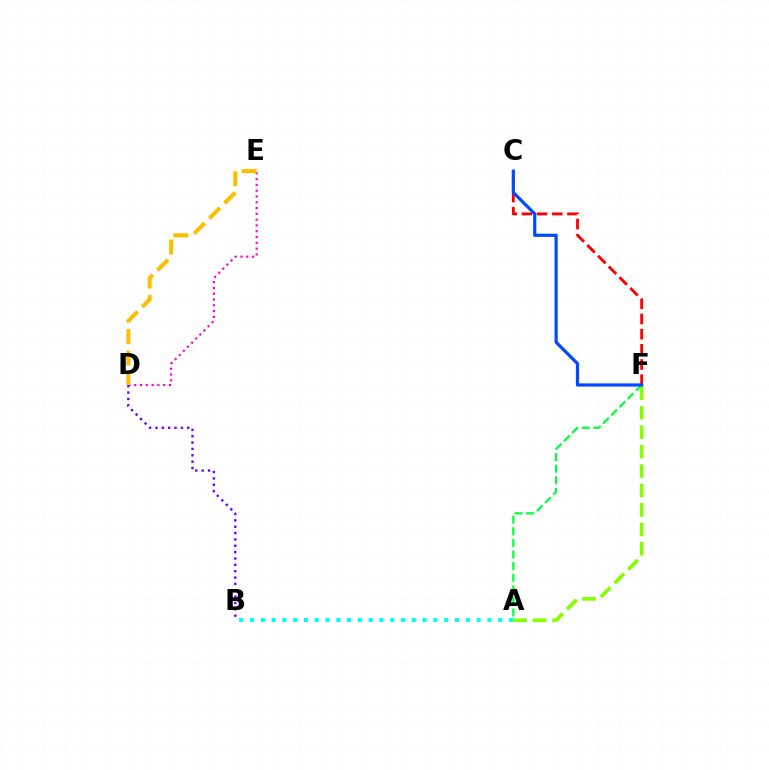{('D', 'E'): [{'color': '#ff00cf', 'line_style': 'dotted', 'thickness': 1.57}, {'color': '#ffbd00', 'line_style': 'dashed', 'thickness': 2.92}], ('B', 'D'): [{'color': '#7200ff', 'line_style': 'dotted', 'thickness': 1.73}], ('A', 'F'): [{'color': '#00ff39', 'line_style': 'dashed', 'thickness': 1.58}, {'color': '#84ff00', 'line_style': 'dashed', 'thickness': 2.64}], ('C', 'F'): [{'color': '#ff0000', 'line_style': 'dashed', 'thickness': 2.06}, {'color': '#004bff', 'line_style': 'solid', 'thickness': 2.31}], ('A', 'B'): [{'color': '#00fff6', 'line_style': 'dotted', 'thickness': 2.93}]}